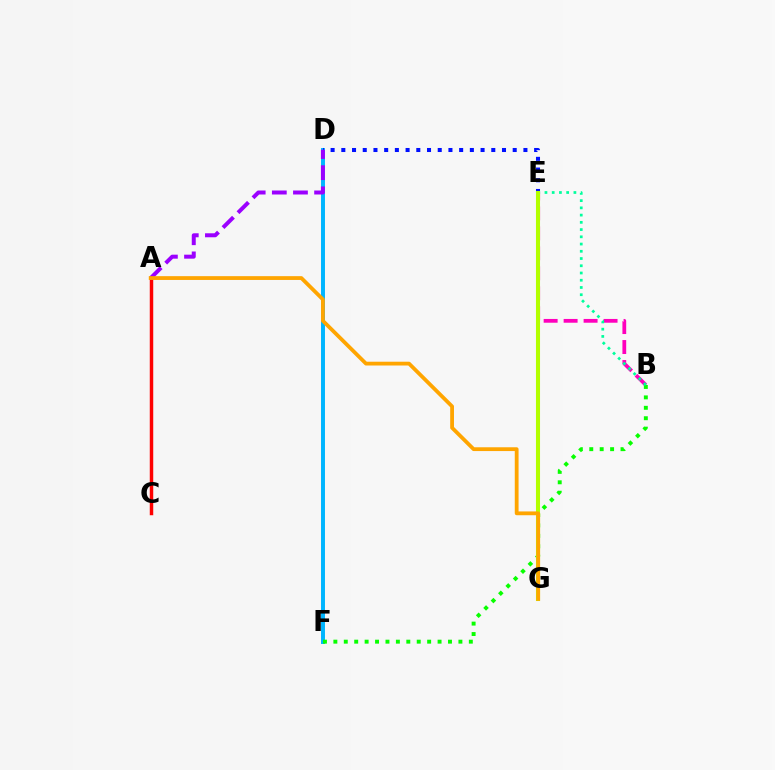{('D', 'F'): [{'color': '#00b5ff', 'line_style': 'solid', 'thickness': 2.85}], ('B', 'E'): [{'color': '#ff00bd', 'line_style': 'dashed', 'thickness': 2.71}, {'color': '#00ff9d', 'line_style': 'dotted', 'thickness': 1.97}], ('B', 'F'): [{'color': '#08ff00', 'line_style': 'dotted', 'thickness': 2.83}], ('D', 'E'): [{'color': '#0010ff', 'line_style': 'dotted', 'thickness': 2.91}], ('A', 'D'): [{'color': '#9b00ff', 'line_style': 'dashed', 'thickness': 2.87}], ('E', 'G'): [{'color': '#b3ff00', 'line_style': 'solid', 'thickness': 2.92}], ('A', 'C'): [{'color': '#ff0000', 'line_style': 'solid', 'thickness': 2.5}], ('A', 'G'): [{'color': '#ffa500', 'line_style': 'solid', 'thickness': 2.73}]}